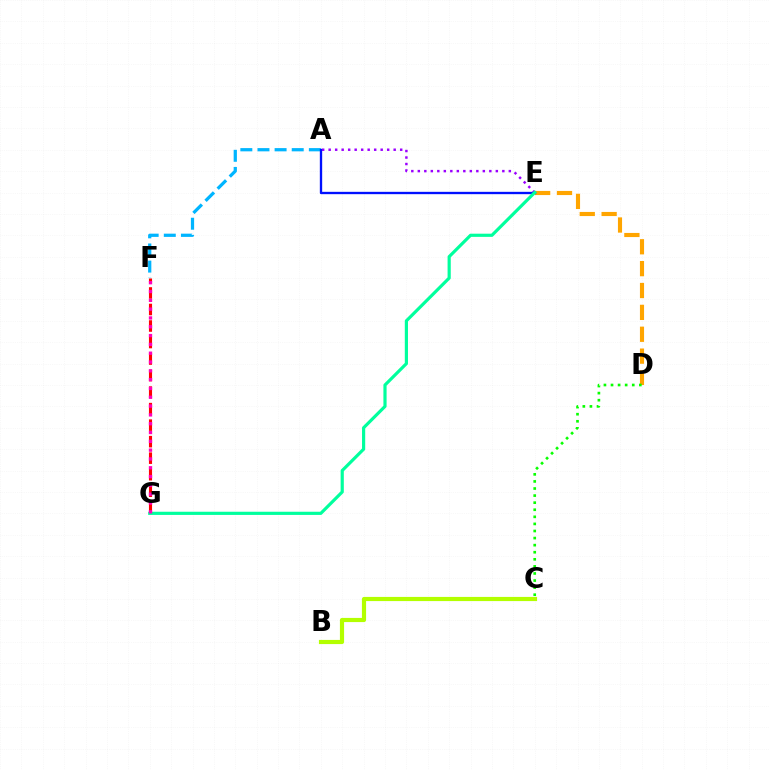{('D', 'E'): [{'color': '#ffa500', 'line_style': 'dashed', 'thickness': 2.97}], ('A', 'F'): [{'color': '#00b5ff', 'line_style': 'dashed', 'thickness': 2.33}], ('A', 'E'): [{'color': '#9b00ff', 'line_style': 'dotted', 'thickness': 1.77}, {'color': '#0010ff', 'line_style': 'solid', 'thickness': 1.68}], ('F', 'G'): [{'color': '#ff0000', 'line_style': 'dashed', 'thickness': 2.24}, {'color': '#ff00bd', 'line_style': 'dotted', 'thickness': 2.39}], ('C', 'D'): [{'color': '#08ff00', 'line_style': 'dotted', 'thickness': 1.92}], ('E', 'G'): [{'color': '#00ff9d', 'line_style': 'solid', 'thickness': 2.29}], ('B', 'C'): [{'color': '#b3ff00', 'line_style': 'solid', 'thickness': 3.0}]}